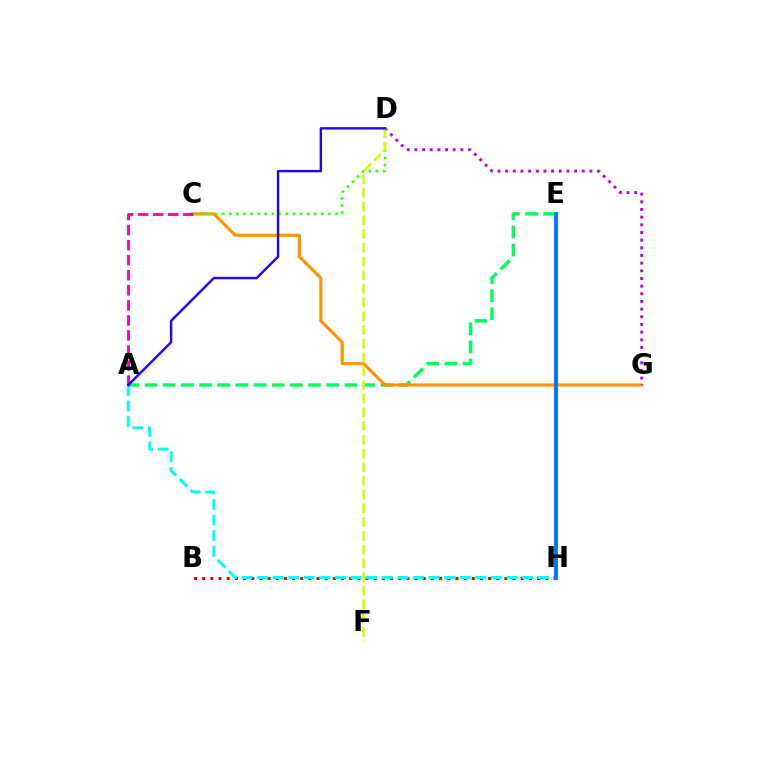{('A', 'E'): [{'color': '#00ff5c', 'line_style': 'dashed', 'thickness': 2.47}], ('C', 'G'): [{'color': '#ff9400', 'line_style': 'solid', 'thickness': 2.25}], ('B', 'H'): [{'color': '#ff0000', 'line_style': 'dotted', 'thickness': 2.22}], ('D', 'G'): [{'color': '#b900ff', 'line_style': 'dotted', 'thickness': 2.08}], ('A', 'H'): [{'color': '#00fff6', 'line_style': 'dashed', 'thickness': 2.12}], ('C', 'D'): [{'color': '#3dff00', 'line_style': 'dotted', 'thickness': 1.92}], ('A', 'C'): [{'color': '#ff00ac', 'line_style': 'dashed', 'thickness': 2.05}], ('E', 'H'): [{'color': '#0074ff', 'line_style': 'solid', 'thickness': 2.79}], ('D', 'F'): [{'color': '#d1ff00', 'line_style': 'dashed', 'thickness': 1.86}], ('A', 'D'): [{'color': '#2500ff', 'line_style': 'solid', 'thickness': 1.73}]}